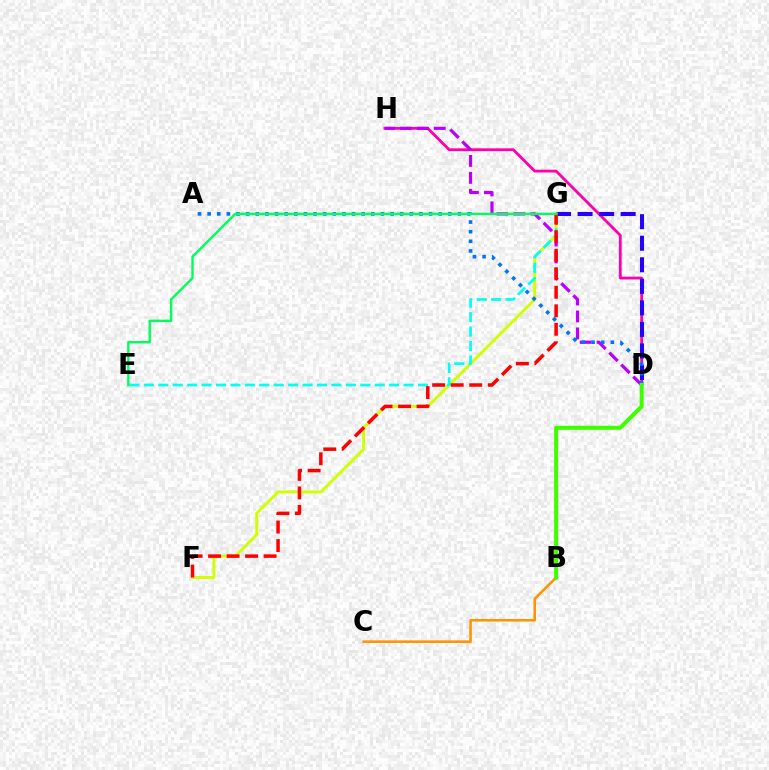{('D', 'H'): [{'color': '#ff00ac', 'line_style': 'solid', 'thickness': 2.02}, {'color': '#b900ff', 'line_style': 'dashed', 'thickness': 2.3}], ('D', 'G'): [{'color': '#2500ff', 'line_style': 'dashed', 'thickness': 2.93}], ('B', 'C'): [{'color': '#ff9400', 'line_style': 'solid', 'thickness': 1.85}], ('F', 'G'): [{'color': '#d1ff00', 'line_style': 'solid', 'thickness': 2.1}, {'color': '#ff0000', 'line_style': 'dashed', 'thickness': 2.51}], ('A', 'D'): [{'color': '#0074ff', 'line_style': 'dotted', 'thickness': 2.62}], ('E', 'G'): [{'color': '#00fff6', 'line_style': 'dashed', 'thickness': 1.96}, {'color': '#00ff5c', 'line_style': 'solid', 'thickness': 1.73}], ('B', 'D'): [{'color': '#3dff00', 'line_style': 'solid', 'thickness': 2.89}]}